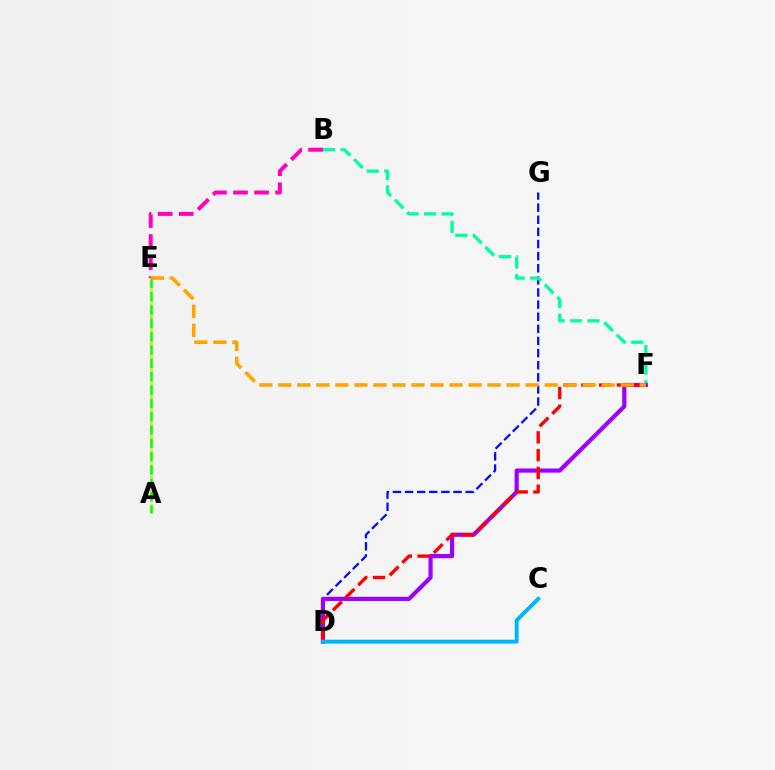{('D', 'G'): [{'color': '#0010ff', 'line_style': 'dashed', 'thickness': 1.65}], ('A', 'E'): [{'color': '#b3ff00', 'line_style': 'dashed', 'thickness': 1.87}, {'color': '#08ff00', 'line_style': 'dashed', 'thickness': 1.81}], ('B', 'F'): [{'color': '#00ff9d', 'line_style': 'dashed', 'thickness': 2.38}], ('D', 'F'): [{'color': '#9b00ff', 'line_style': 'solid', 'thickness': 3.0}, {'color': '#ff0000', 'line_style': 'dashed', 'thickness': 2.42}], ('B', 'E'): [{'color': '#ff00bd', 'line_style': 'dashed', 'thickness': 2.86}], ('E', 'F'): [{'color': '#ffa500', 'line_style': 'dashed', 'thickness': 2.58}], ('C', 'D'): [{'color': '#00b5ff', 'line_style': 'solid', 'thickness': 2.8}]}